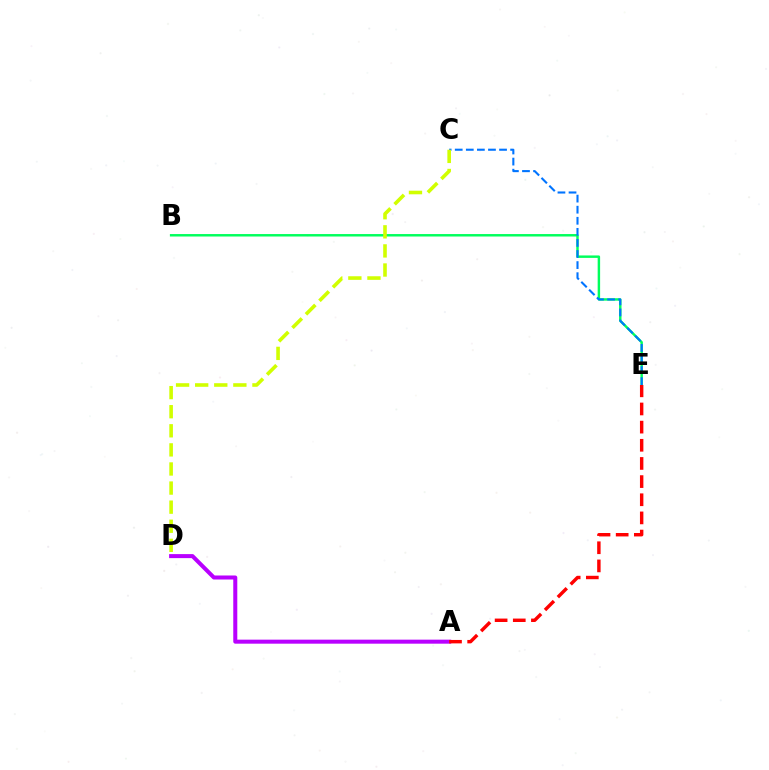{('A', 'D'): [{'color': '#b900ff', 'line_style': 'solid', 'thickness': 2.9}], ('B', 'E'): [{'color': '#00ff5c', 'line_style': 'solid', 'thickness': 1.76}], ('C', 'E'): [{'color': '#0074ff', 'line_style': 'dashed', 'thickness': 1.51}], ('A', 'E'): [{'color': '#ff0000', 'line_style': 'dashed', 'thickness': 2.47}], ('C', 'D'): [{'color': '#d1ff00', 'line_style': 'dashed', 'thickness': 2.59}]}